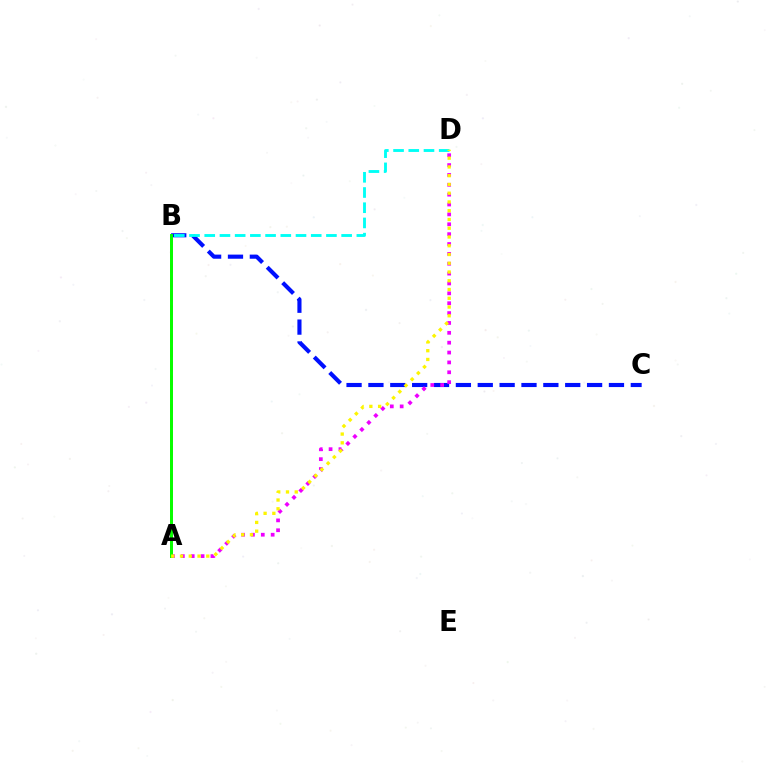{('B', 'C'): [{'color': '#0010ff', 'line_style': 'dashed', 'thickness': 2.97}], ('A', 'D'): [{'color': '#ee00ff', 'line_style': 'dotted', 'thickness': 2.68}, {'color': '#fcf500', 'line_style': 'dotted', 'thickness': 2.38}], ('A', 'B'): [{'color': '#ff0000', 'line_style': 'dashed', 'thickness': 1.9}, {'color': '#08ff00', 'line_style': 'solid', 'thickness': 2.14}], ('B', 'D'): [{'color': '#00fff6', 'line_style': 'dashed', 'thickness': 2.07}]}